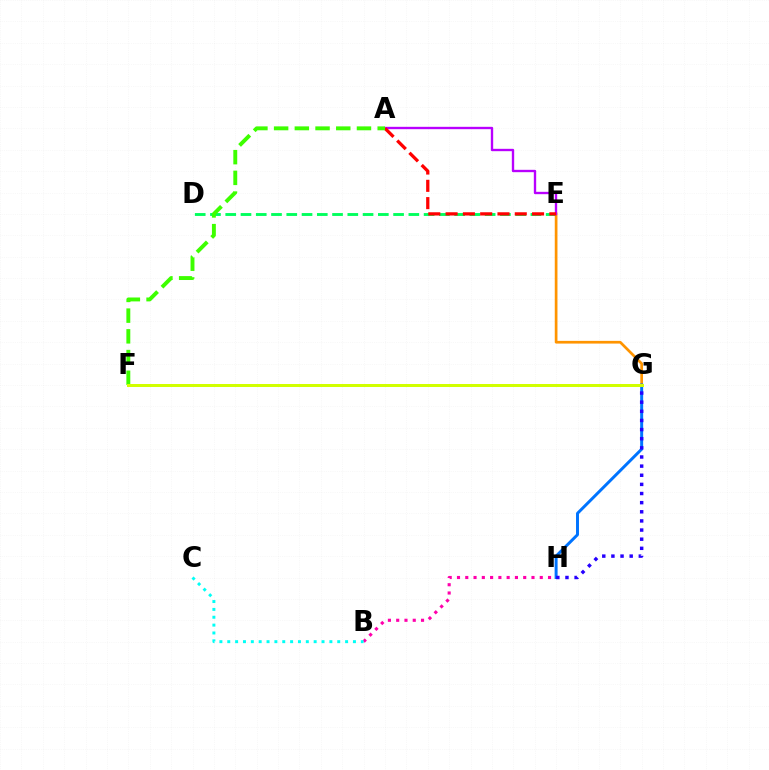{('D', 'E'): [{'color': '#00ff5c', 'line_style': 'dashed', 'thickness': 2.07}], ('E', 'G'): [{'color': '#ff9400', 'line_style': 'solid', 'thickness': 1.95}], ('A', 'E'): [{'color': '#b900ff', 'line_style': 'solid', 'thickness': 1.7}, {'color': '#ff0000', 'line_style': 'dashed', 'thickness': 2.35}], ('B', 'H'): [{'color': '#ff00ac', 'line_style': 'dotted', 'thickness': 2.25}], ('A', 'F'): [{'color': '#3dff00', 'line_style': 'dashed', 'thickness': 2.81}], ('G', 'H'): [{'color': '#0074ff', 'line_style': 'solid', 'thickness': 2.13}, {'color': '#2500ff', 'line_style': 'dotted', 'thickness': 2.48}], ('F', 'G'): [{'color': '#d1ff00', 'line_style': 'solid', 'thickness': 2.15}], ('B', 'C'): [{'color': '#00fff6', 'line_style': 'dotted', 'thickness': 2.13}]}